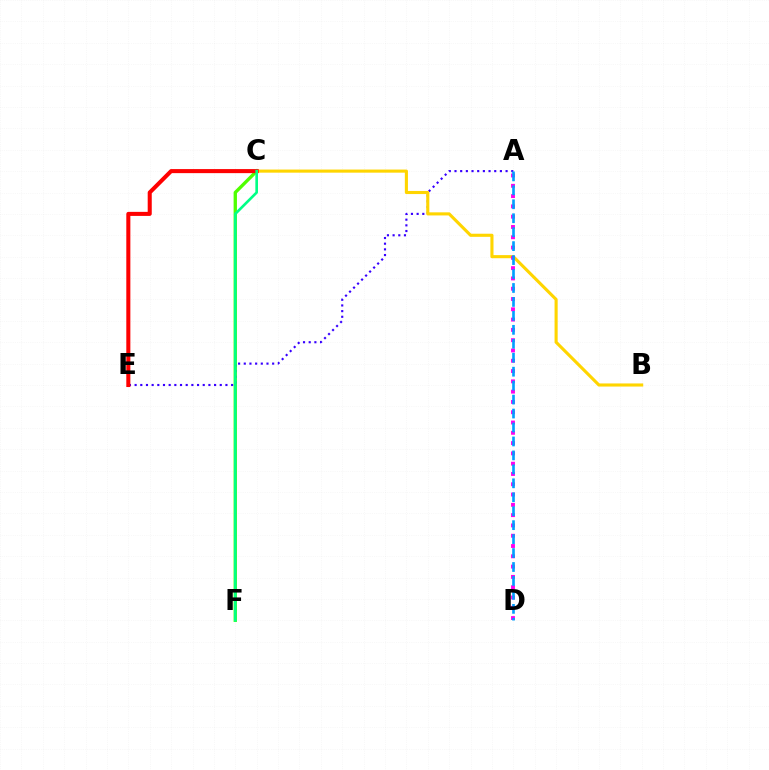{('C', 'F'): [{'color': '#4fff00', 'line_style': 'solid', 'thickness': 2.41}, {'color': '#00ff86', 'line_style': 'solid', 'thickness': 1.9}], ('A', 'E'): [{'color': '#3700ff', 'line_style': 'dotted', 'thickness': 1.54}], ('B', 'C'): [{'color': '#ffd500', 'line_style': 'solid', 'thickness': 2.24}], ('C', 'E'): [{'color': '#ff0000', 'line_style': 'solid', 'thickness': 2.92}], ('A', 'D'): [{'color': '#ff00ed', 'line_style': 'dotted', 'thickness': 2.8}, {'color': '#009eff', 'line_style': 'dashed', 'thickness': 1.9}]}